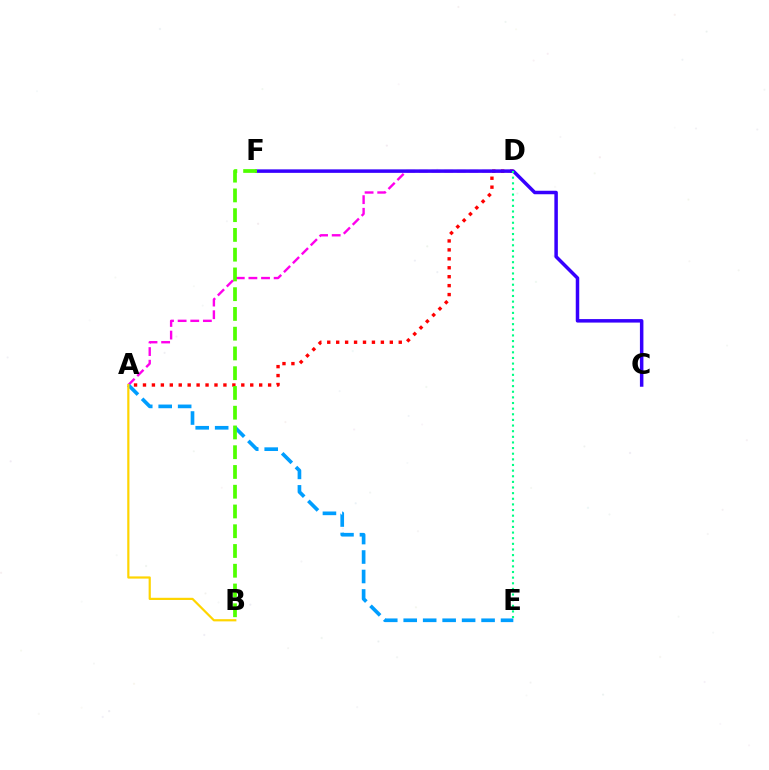{('A', 'D'): [{'color': '#ff00ed', 'line_style': 'dashed', 'thickness': 1.72}, {'color': '#ff0000', 'line_style': 'dotted', 'thickness': 2.43}], ('A', 'E'): [{'color': '#009eff', 'line_style': 'dashed', 'thickness': 2.64}], ('C', 'F'): [{'color': '#3700ff', 'line_style': 'solid', 'thickness': 2.52}], ('B', 'F'): [{'color': '#4fff00', 'line_style': 'dashed', 'thickness': 2.68}], ('A', 'B'): [{'color': '#ffd500', 'line_style': 'solid', 'thickness': 1.58}], ('D', 'E'): [{'color': '#00ff86', 'line_style': 'dotted', 'thickness': 1.53}]}